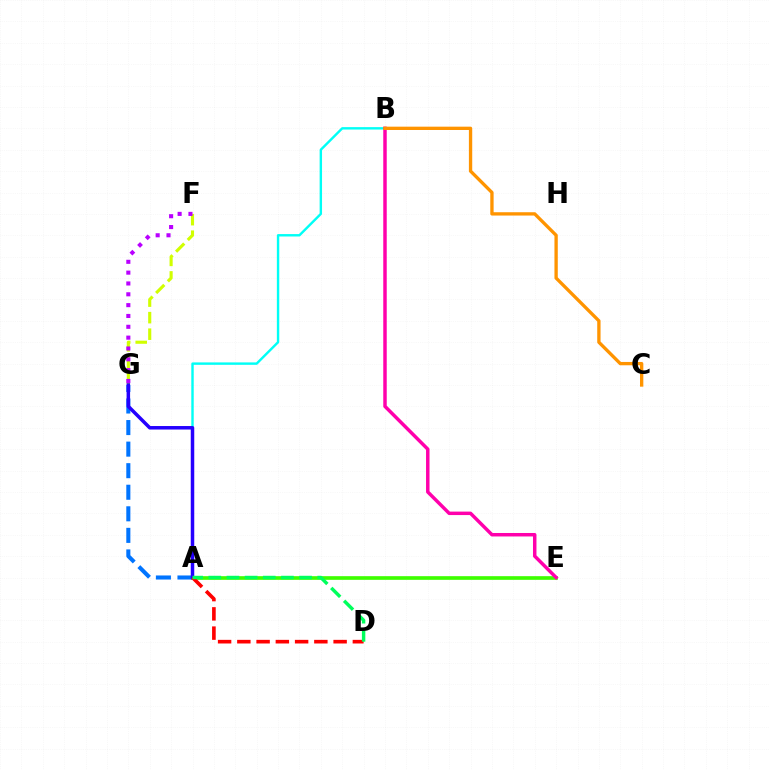{('A', 'E'): [{'color': '#3dff00', 'line_style': 'solid', 'thickness': 2.64}], ('A', 'B'): [{'color': '#00fff6', 'line_style': 'solid', 'thickness': 1.74}], ('F', 'G'): [{'color': '#d1ff00', 'line_style': 'dashed', 'thickness': 2.25}, {'color': '#b900ff', 'line_style': 'dotted', 'thickness': 2.94}], ('A', 'G'): [{'color': '#0074ff', 'line_style': 'dashed', 'thickness': 2.93}, {'color': '#2500ff', 'line_style': 'solid', 'thickness': 2.52}], ('B', 'E'): [{'color': '#ff00ac', 'line_style': 'solid', 'thickness': 2.5}], ('A', 'D'): [{'color': '#ff0000', 'line_style': 'dashed', 'thickness': 2.62}, {'color': '#00ff5c', 'line_style': 'dashed', 'thickness': 2.47}], ('B', 'C'): [{'color': '#ff9400', 'line_style': 'solid', 'thickness': 2.39}]}